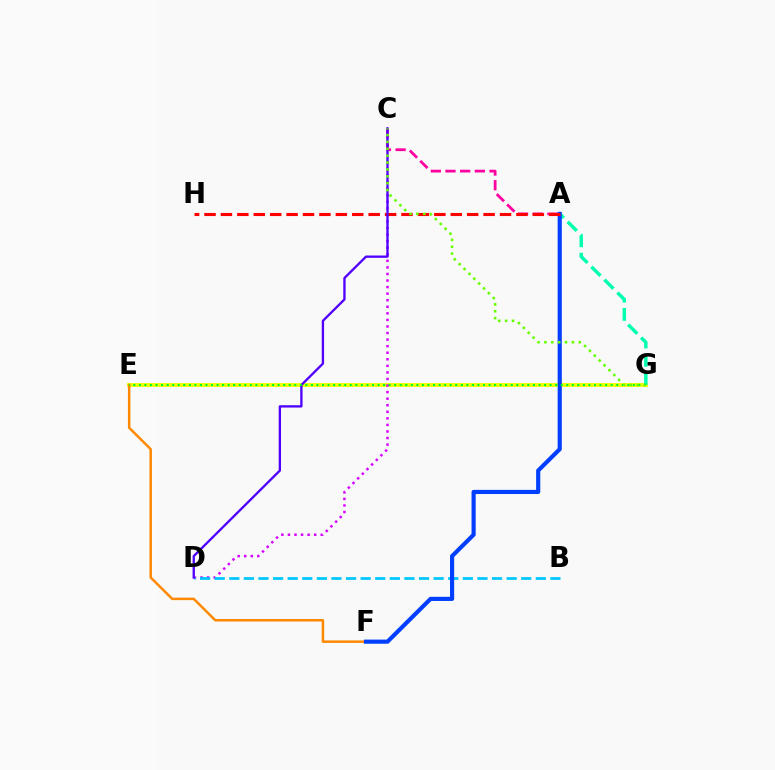{('E', 'G'): [{'color': '#eeff00', 'line_style': 'solid', 'thickness': 2.8}, {'color': '#00ff27', 'line_style': 'dotted', 'thickness': 1.51}], ('C', 'D'): [{'color': '#d600ff', 'line_style': 'dotted', 'thickness': 1.78}, {'color': '#4f00ff', 'line_style': 'solid', 'thickness': 1.67}], ('A', 'G'): [{'color': '#00ffaf', 'line_style': 'dashed', 'thickness': 2.49}], ('E', 'F'): [{'color': '#ff8800', 'line_style': 'solid', 'thickness': 1.78}], ('B', 'D'): [{'color': '#00c7ff', 'line_style': 'dashed', 'thickness': 1.98}], ('A', 'F'): [{'color': '#003fff', 'line_style': 'solid', 'thickness': 2.99}], ('A', 'C'): [{'color': '#ff00a0', 'line_style': 'dashed', 'thickness': 1.99}], ('A', 'H'): [{'color': '#ff0000', 'line_style': 'dashed', 'thickness': 2.23}], ('C', 'G'): [{'color': '#66ff00', 'line_style': 'dotted', 'thickness': 1.87}]}